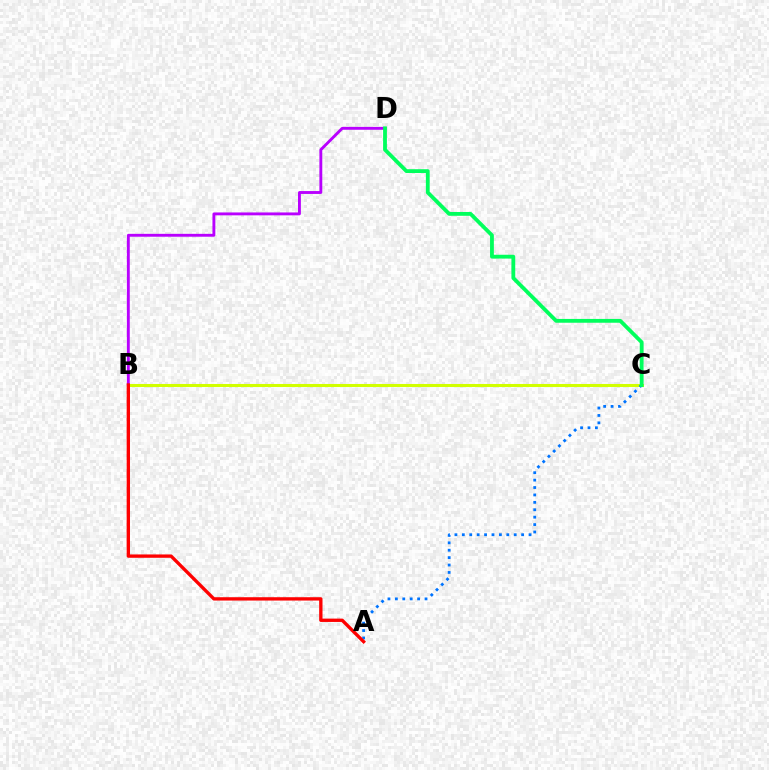{('B', 'C'): [{'color': '#d1ff00', 'line_style': 'solid', 'thickness': 2.2}], ('B', 'D'): [{'color': '#b900ff', 'line_style': 'solid', 'thickness': 2.07}], ('A', 'C'): [{'color': '#0074ff', 'line_style': 'dotted', 'thickness': 2.01}], ('C', 'D'): [{'color': '#00ff5c', 'line_style': 'solid', 'thickness': 2.74}], ('A', 'B'): [{'color': '#ff0000', 'line_style': 'solid', 'thickness': 2.4}]}